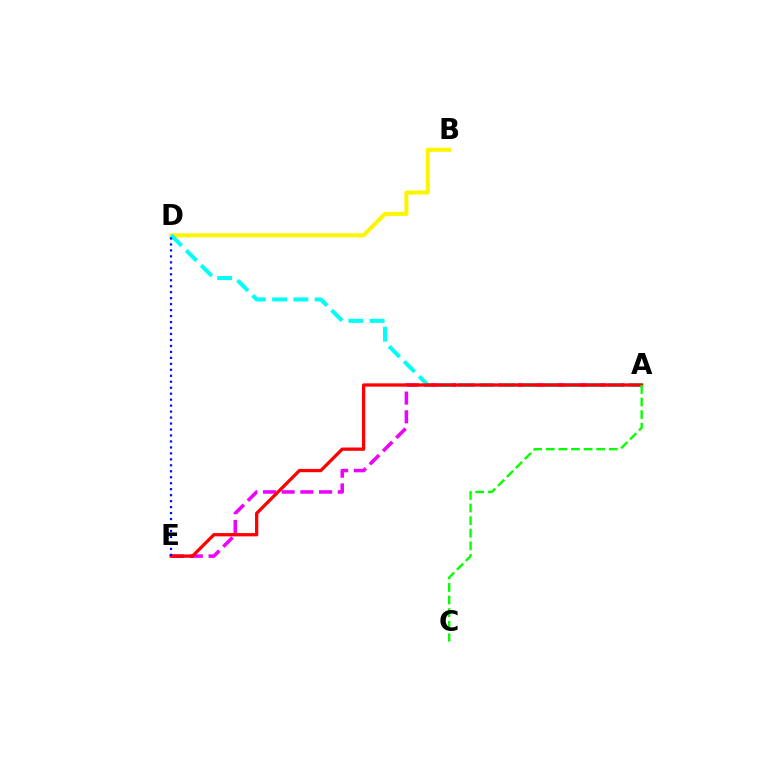{('A', 'E'): [{'color': '#ee00ff', 'line_style': 'dashed', 'thickness': 2.54}, {'color': '#ff0000', 'line_style': 'solid', 'thickness': 2.36}], ('B', 'D'): [{'color': '#fcf500', 'line_style': 'solid', 'thickness': 2.92}], ('A', 'D'): [{'color': '#00fff6', 'line_style': 'dashed', 'thickness': 2.89}], ('A', 'C'): [{'color': '#08ff00', 'line_style': 'dashed', 'thickness': 1.71}], ('D', 'E'): [{'color': '#0010ff', 'line_style': 'dotted', 'thickness': 1.62}]}